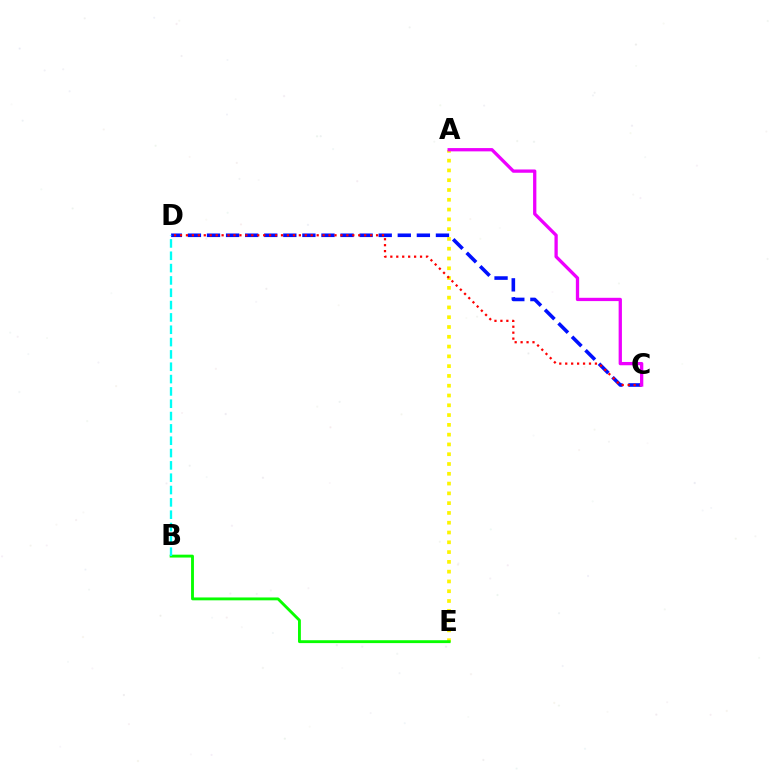{('C', 'D'): [{'color': '#0010ff', 'line_style': 'dashed', 'thickness': 2.59}, {'color': '#ff0000', 'line_style': 'dotted', 'thickness': 1.61}], ('A', 'E'): [{'color': '#fcf500', 'line_style': 'dotted', 'thickness': 2.66}], ('B', 'E'): [{'color': '#08ff00', 'line_style': 'solid', 'thickness': 2.07}], ('B', 'D'): [{'color': '#00fff6', 'line_style': 'dashed', 'thickness': 1.68}], ('A', 'C'): [{'color': '#ee00ff', 'line_style': 'solid', 'thickness': 2.37}]}